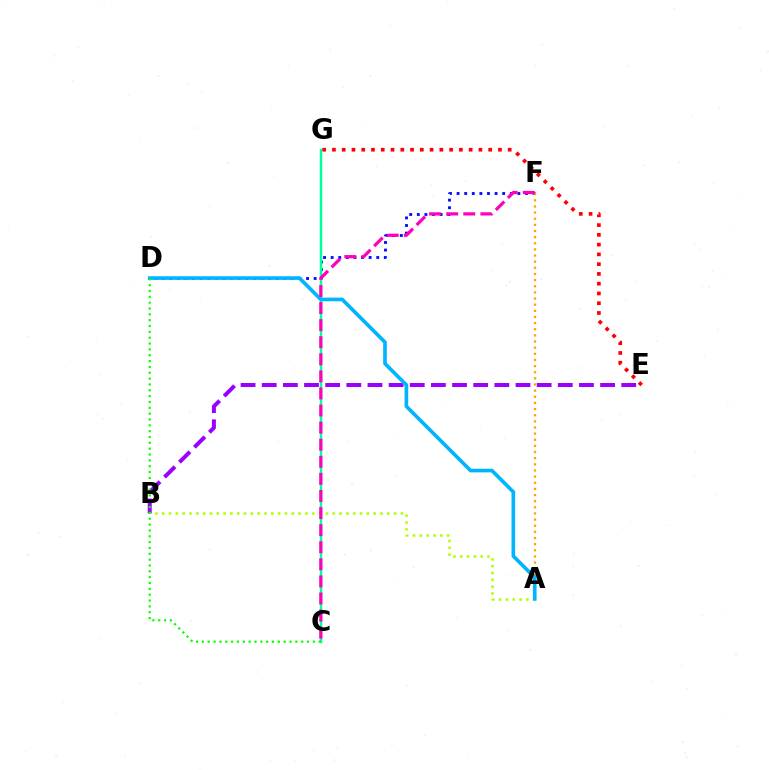{('B', 'E'): [{'color': '#9b00ff', 'line_style': 'dashed', 'thickness': 2.87}], ('D', 'F'): [{'color': '#0010ff', 'line_style': 'dotted', 'thickness': 2.06}], ('C', 'G'): [{'color': '#00ff9d', 'line_style': 'solid', 'thickness': 1.78}], ('A', 'F'): [{'color': '#ffa500', 'line_style': 'dotted', 'thickness': 1.67}], ('A', 'B'): [{'color': '#b3ff00', 'line_style': 'dotted', 'thickness': 1.85}], ('E', 'G'): [{'color': '#ff0000', 'line_style': 'dotted', 'thickness': 2.65}], ('A', 'D'): [{'color': '#00b5ff', 'line_style': 'solid', 'thickness': 2.64}], ('C', 'D'): [{'color': '#08ff00', 'line_style': 'dotted', 'thickness': 1.59}], ('C', 'F'): [{'color': '#ff00bd', 'line_style': 'dashed', 'thickness': 2.32}]}